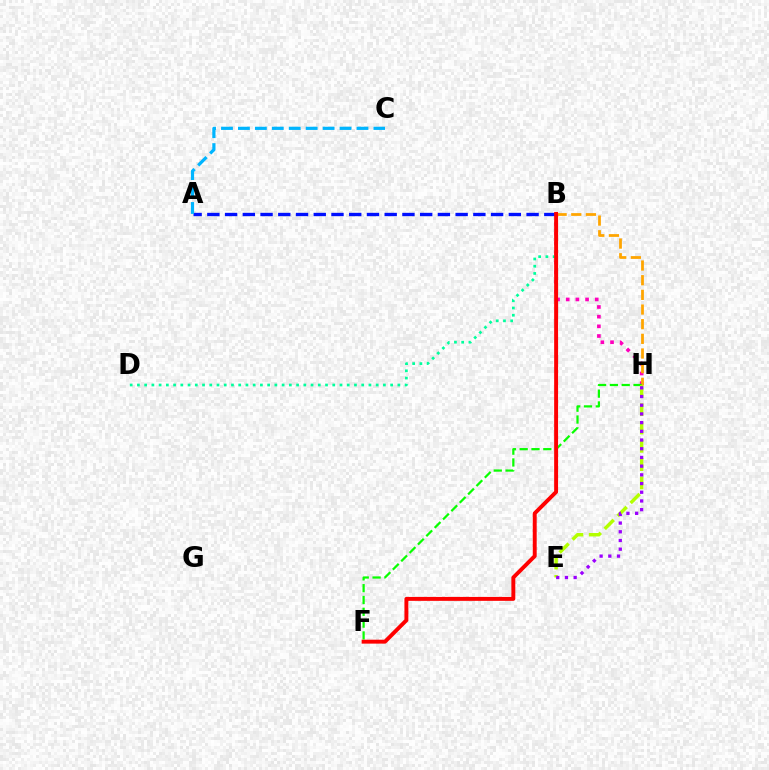{('B', 'H'): [{'color': '#ff00bd', 'line_style': 'dotted', 'thickness': 2.63}, {'color': '#ffa500', 'line_style': 'dashed', 'thickness': 1.99}], ('B', 'D'): [{'color': '#00ff9d', 'line_style': 'dotted', 'thickness': 1.97}], ('F', 'H'): [{'color': '#08ff00', 'line_style': 'dashed', 'thickness': 1.61}], ('E', 'H'): [{'color': '#b3ff00', 'line_style': 'dashed', 'thickness': 2.49}, {'color': '#9b00ff', 'line_style': 'dotted', 'thickness': 2.36}], ('A', 'B'): [{'color': '#0010ff', 'line_style': 'dashed', 'thickness': 2.41}], ('A', 'C'): [{'color': '#00b5ff', 'line_style': 'dashed', 'thickness': 2.3}], ('B', 'F'): [{'color': '#ff0000', 'line_style': 'solid', 'thickness': 2.83}]}